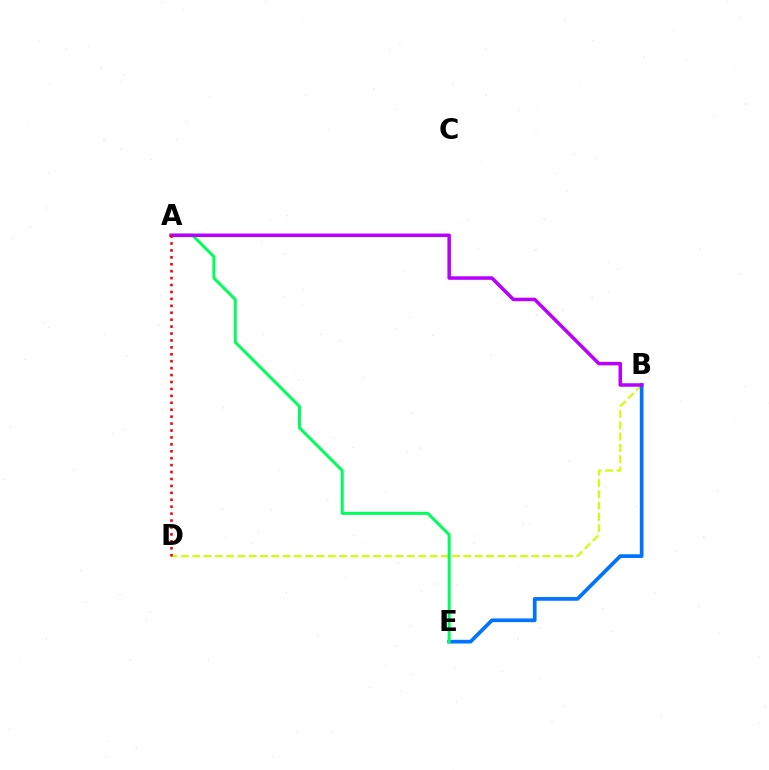{('B', 'D'): [{'color': '#d1ff00', 'line_style': 'dashed', 'thickness': 1.54}], ('B', 'E'): [{'color': '#0074ff', 'line_style': 'solid', 'thickness': 2.67}], ('A', 'E'): [{'color': '#00ff5c', 'line_style': 'solid', 'thickness': 2.17}], ('A', 'B'): [{'color': '#b900ff', 'line_style': 'solid', 'thickness': 2.53}], ('A', 'D'): [{'color': '#ff0000', 'line_style': 'dotted', 'thickness': 1.88}]}